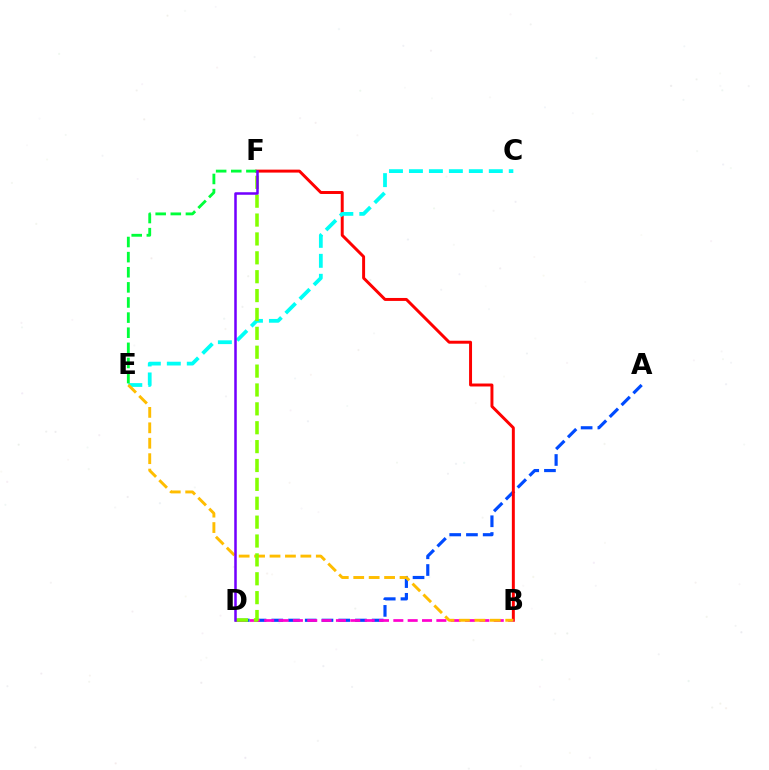{('A', 'D'): [{'color': '#004bff', 'line_style': 'dashed', 'thickness': 2.27}], ('B', 'F'): [{'color': '#ff0000', 'line_style': 'solid', 'thickness': 2.13}], ('C', 'E'): [{'color': '#00fff6', 'line_style': 'dashed', 'thickness': 2.71}], ('E', 'F'): [{'color': '#00ff39', 'line_style': 'dashed', 'thickness': 2.05}], ('B', 'D'): [{'color': '#ff00cf', 'line_style': 'dashed', 'thickness': 1.95}], ('B', 'E'): [{'color': '#ffbd00', 'line_style': 'dashed', 'thickness': 2.1}], ('D', 'F'): [{'color': '#84ff00', 'line_style': 'dashed', 'thickness': 2.56}, {'color': '#7200ff', 'line_style': 'solid', 'thickness': 1.81}]}